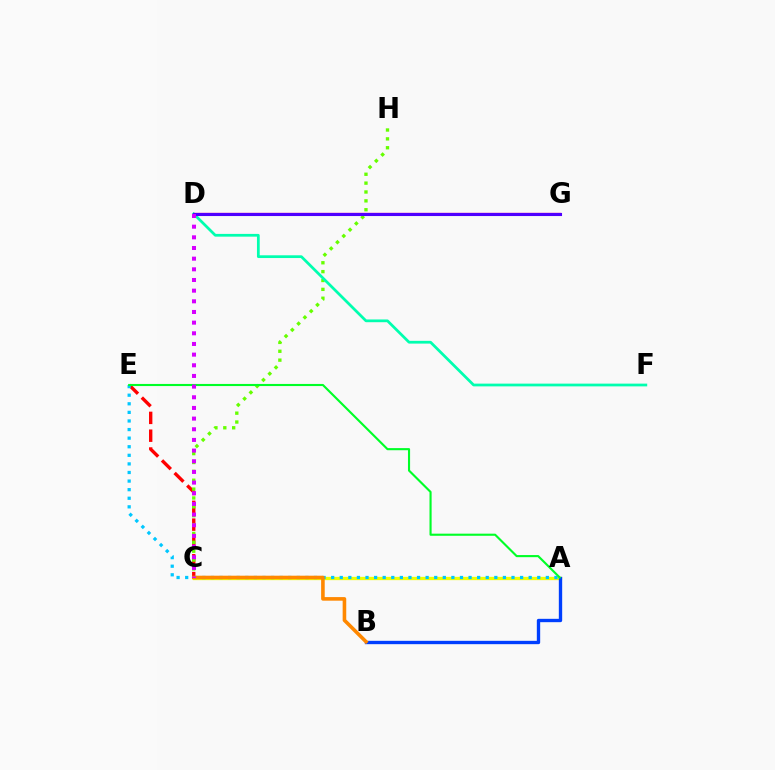{('D', 'G'): [{'color': '#ff00a0', 'line_style': 'solid', 'thickness': 1.7}, {'color': '#4f00ff', 'line_style': 'solid', 'thickness': 2.22}], ('C', 'E'): [{'color': '#ff0000', 'line_style': 'dashed', 'thickness': 2.42}], ('C', 'H'): [{'color': '#66ff00', 'line_style': 'dotted', 'thickness': 2.41}], ('D', 'F'): [{'color': '#00ffaf', 'line_style': 'solid', 'thickness': 1.98}], ('A', 'C'): [{'color': '#eeff00', 'line_style': 'solid', 'thickness': 2.37}], ('A', 'E'): [{'color': '#00c7ff', 'line_style': 'dotted', 'thickness': 2.33}, {'color': '#00ff27', 'line_style': 'solid', 'thickness': 1.53}], ('A', 'B'): [{'color': '#003fff', 'line_style': 'solid', 'thickness': 2.41}], ('B', 'C'): [{'color': '#ff8800', 'line_style': 'solid', 'thickness': 2.59}], ('C', 'D'): [{'color': '#d600ff', 'line_style': 'dotted', 'thickness': 2.9}]}